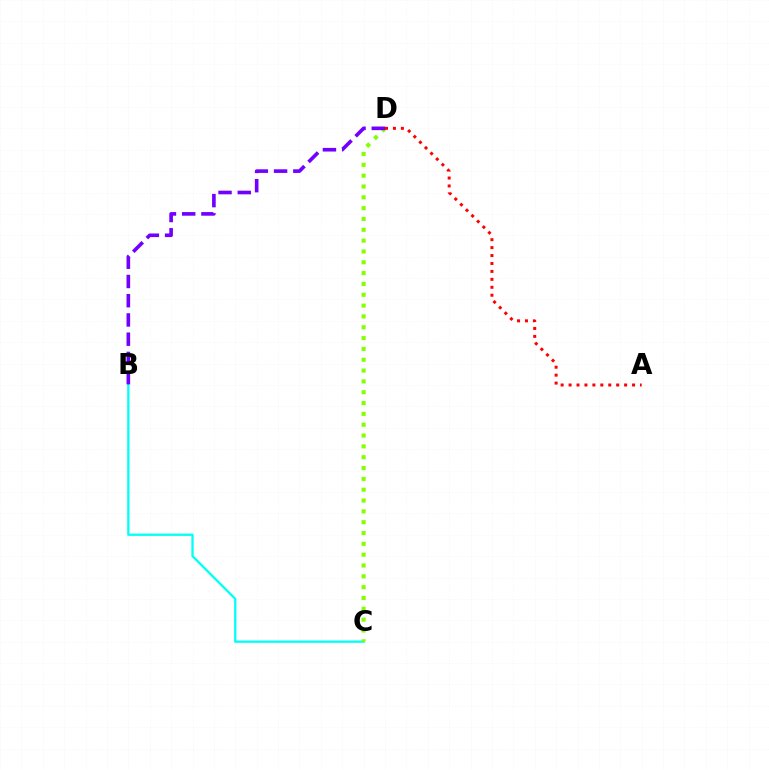{('B', 'C'): [{'color': '#00fff6', 'line_style': 'solid', 'thickness': 1.66}], ('C', 'D'): [{'color': '#84ff00', 'line_style': 'dotted', 'thickness': 2.94}], ('A', 'D'): [{'color': '#ff0000', 'line_style': 'dotted', 'thickness': 2.16}], ('B', 'D'): [{'color': '#7200ff', 'line_style': 'dashed', 'thickness': 2.61}]}